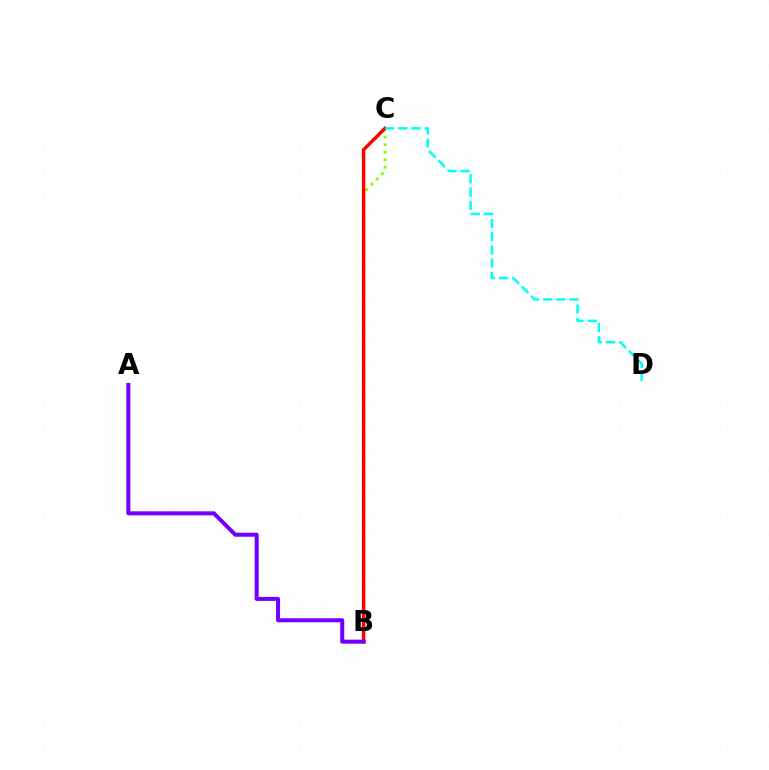{('B', 'C'): [{'color': '#84ff00', 'line_style': 'dotted', 'thickness': 2.03}, {'color': '#ff0000', 'line_style': 'solid', 'thickness': 2.48}], ('C', 'D'): [{'color': '#00fff6', 'line_style': 'dashed', 'thickness': 1.8}], ('A', 'B'): [{'color': '#7200ff', 'line_style': 'solid', 'thickness': 2.9}]}